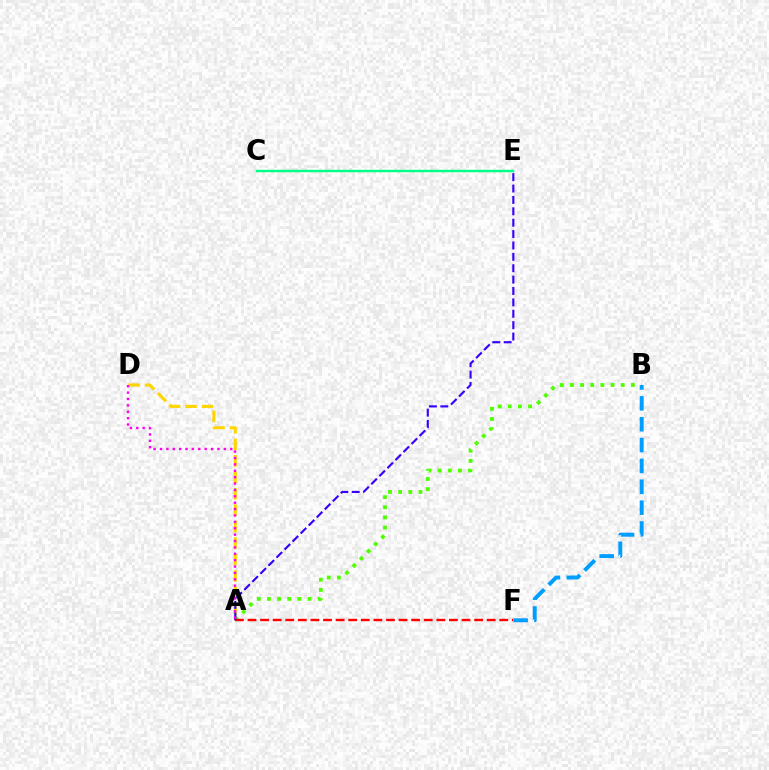{('A', 'B'): [{'color': '#4fff00', 'line_style': 'dotted', 'thickness': 2.76}], ('B', 'F'): [{'color': '#009eff', 'line_style': 'dashed', 'thickness': 2.83}], ('A', 'D'): [{'color': '#ffd500', 'line_style': 'dashed', 'thickness': 2.23}, {'color': '#ff00ed', 'line_style': 'dotted', 'thickness': 1.73}], ('A', 'F'): [{'color': '#ff0000', 'line_style': 'dashed', 'thickness': 1.71}], ('A', 'E'): [{'color': '#3700ff', 'line_style': 'dashed', 'thickness': 1.55}], ('C', 'E'): [{'color': '#00ff86', 'line_style': 'solid', 'thickness': 1.74}]}